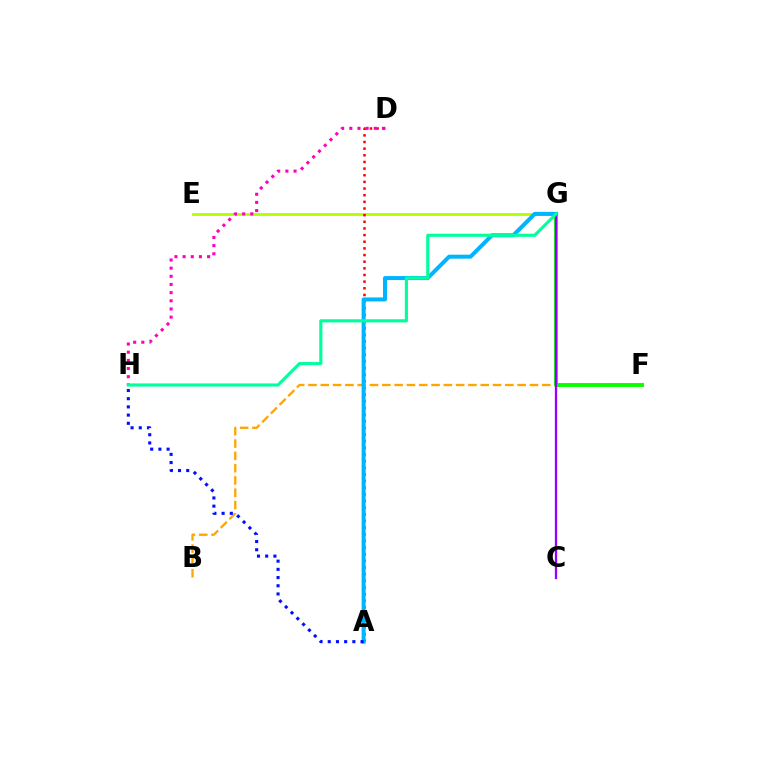{('E', 'G'): [{'color': '#b3ff00', 'line_style': 'solid', 'thickness': 2.02}], ('A', 'D'): [{'color': '#ff0000', 'line_style': 'dotted', 'thickness': 1.81}], ('B', 'F'): [{'color': '#ffa500', 'line_style': 'dashed', 'thickness': 1.67}], ('F', 'G'): [{'color': '#08ff00', 'line_style': 'solid', 'thickness': 2.81}], ('A', 'G'): [{'color': '#00b5ff', 'line_style': 'solid', 'thickness': 2.88}], ('C', 'G'): [{'color': '#9b00ff', 'line_style': 'solid', 'thickness': 1.66}], ('D', 'H'): [{'color': '#ff00bd', 'line_style': 'dotted', 'thickness': 2.22}], ('G', 'H'): [{'color': '#00ff9d', 'line_style': 'solid', 'thickness': 2.26}], ('A', 'H'): [{'color': '#0010ff', 'line_style': 'dotted', 'thickness': 2.23}]}